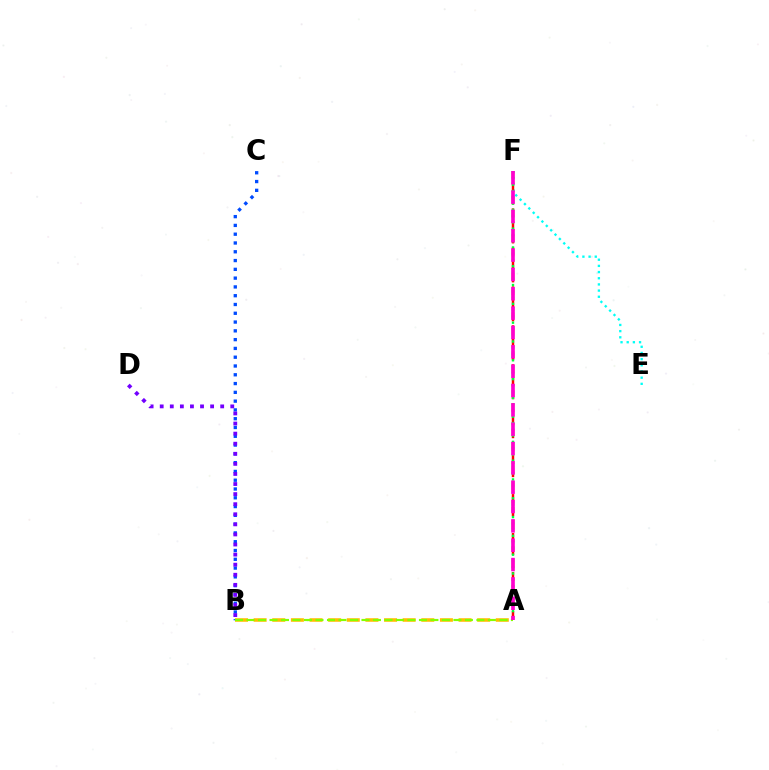{('A', 'B'): [{'color': '#ffbd00', 'line_style': 'dashed', 'thickness': 2.53}, {'color': '#84ff00', 'line_style': 'dashed', 'thickness': 1.56}], ('E', 'F'): [{'color': '#00fff6', 'line_style': 'dotted', 'thickness': 1.68}], ('B', 'C'): [{'color': '#004bff', 'line_style': 'dotted', 'thickness': 2.39}], ('A', 'F'): [{'color': '#ff0000', 'line_style': 'dashed', 'thickness': 1.76}, {'color': '#00ff39', 'line_style': 'dotted', 'thickness': 1.7}, {'color': '#ff00cf', 'line_style': 'dashed', 'thickness': 2.63}], ('B', 'D'): [{'color': '#7200ff', 'line_style': 'dotted', 'thickness': 2.74}]}